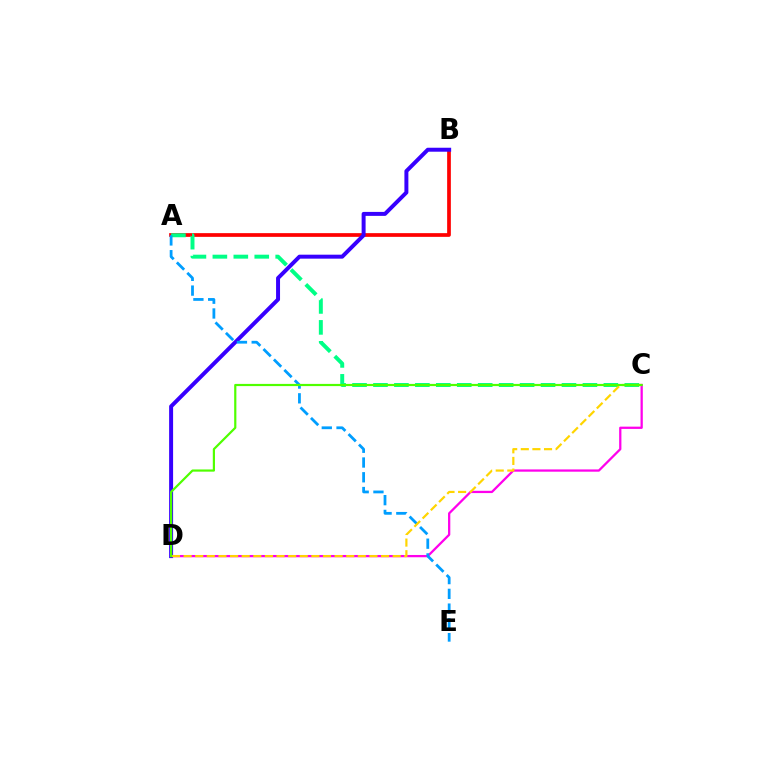{('A', 'B'): [{'color': '#ff0000', 'line_style': 'solid', 'thickness': 2.67}], ('C', 'D'): [{'color': '#ff00ed', 'line_style': 'solid', 'thickness': 1.63}, {'color': '#ffd500', 'line_style': 'dashed', 'thickness': 1.58}, {'color': '#4fff00', 'line_style': 'solid', 'thickness': 1.58}], ('A', 'C'): [{'color': '#00ff86', 'line_style': 'dashed', 'thickness': 2.85}], ('B', 'D'): [{'color': '#3700ff', 'line_style': 'solid', 'thickness': 2.86}], ('A', 'E'): [{'color': '#009eff', 'line_style': 'dashed', 'thickness': 2.0}]}